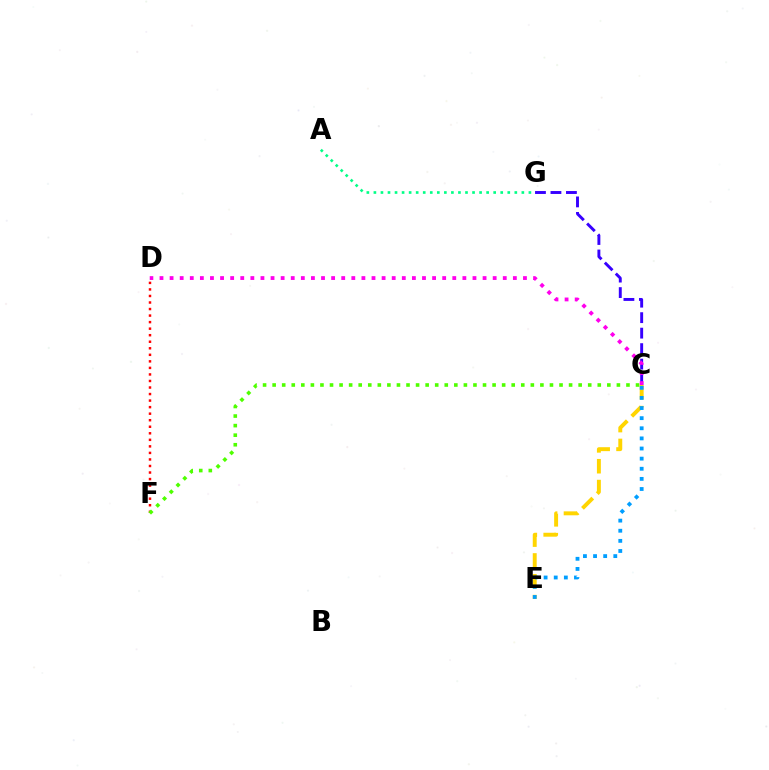{('C', 'G'): [{'color': '#3700ff', 'line_style': 'dashed', 'thickness': 2.1}], ('D', 'F'): [{'color': '#ff0000', 'line_style': 'dotted', 'thickness': 1.78}], ('C', 'E'): [{'color': '#ffd500', 'line_style': 'dashed', 'thickness': 2.83}, {'color': '#009eff', 'line_style': 'dotted', 'thickness': 2.75}], ('C', 'F'): [{'color': '#4fff00', 'line_style': 'dotted', 'thickness': 2.6}], ('A', 'G'): [{'color': '#00ff86', 'line_style': 'dotted', 'thickness': 1.91}], ('C', 'D'): [{'color': '#ff00ed', 'line_style': 'dotted', 'thickness': 2.74}]}